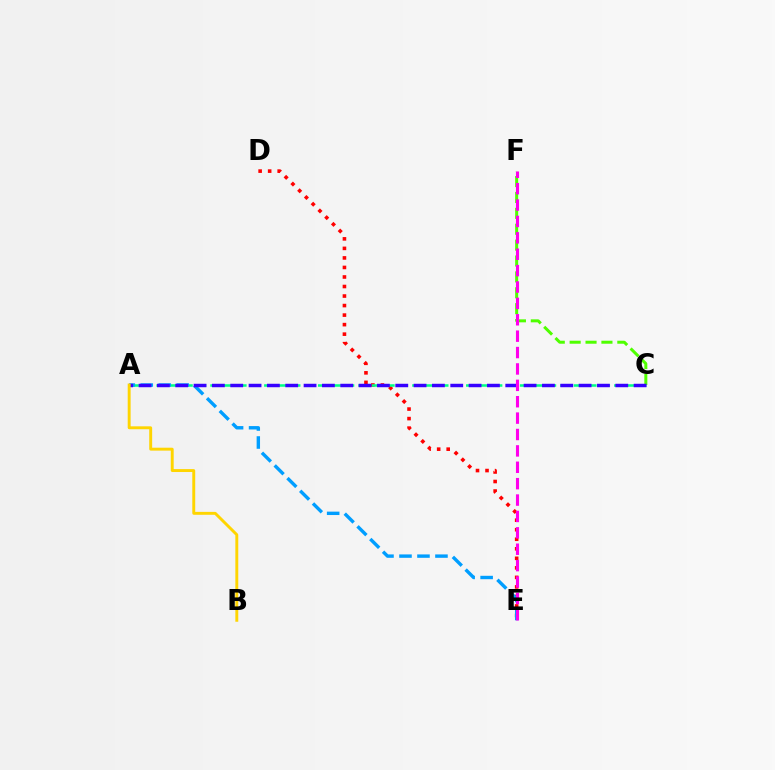{('D', 'E'): [{'color': '#ff0000', 'line_style': 'dotted', 'thickness': 2.59}], ('A', 'C'): [{'color': '#00ff86', 'line_style': 'dashed', 'thickness': 1.83}, {'color': '#3700ff', 'line_style': 'dashed', 'thickness': 2.49}], ('A', 'E'): [{'color': '#009eff', 'line_style': 'dashed', 'thickness': 2.44}], ('C', 'F'): [{'color': '#4fff00', 'line_style': 'dashed', 'thickness': 2.16}], ('A', 'B'): [{'color': '#ffd500', 'line_style': 'solid', 'thickness': 2.1}], ('E', 'F'): [{'color': '#ff00ed', 'line_style': 'dashed', 'thickness': 2.23}]}